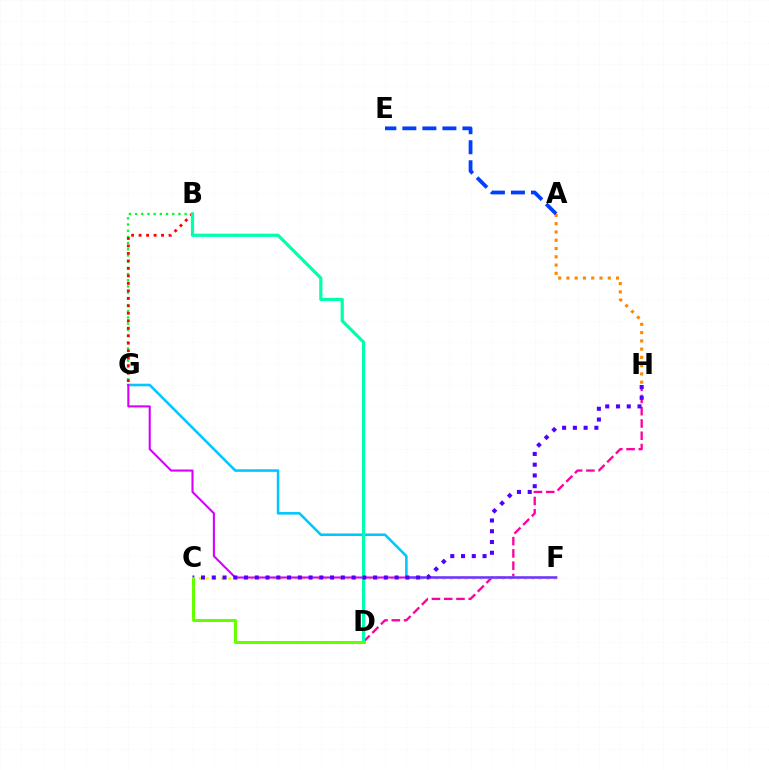{('B', 'G'): [{'color': '#00ff27', 'line_style': 'dotted', 'thickness': 1.68}, {'color': '#ff0000', 'line_style': 'dotted', 'thickness': 2.03}], ('C', 'F'): [{'color': '#eeff00', 'line_style': 'dotted', 'thickness': 2.01}], ('D', 'H'): [{'color': '#ff00a0', 'line_style': 'dashed', 'thickness': 1.67}], ('A', 'H'): [{'color': '#ff8800', 'line_style': 'dotted', 'thickness': 2.25}], ('F', 'G'): [{'color': '#00c7ff', 'line_style': 'solid', 'thickness': 1.85}, {'color': '#d600ff', 'line_style': 'solid', 'thickness': 1.51}], ('A', 'E'): [{'color': '#003fff', 'line_style': 'dashed', 'thickness': 2.72}], ('B', 'D'): [{'color': '#00ffaf', 'line_style': 'solid', 'thickness': 2.31}], ('C', 'H'): [{'color': '#4f00ff', 'line_style': 'dotted', 'thickness': 2.92}], ('C', 'D'): [{'color': '#66ff00', 'line_style': 'solid', 'thickness': 2.17}]}